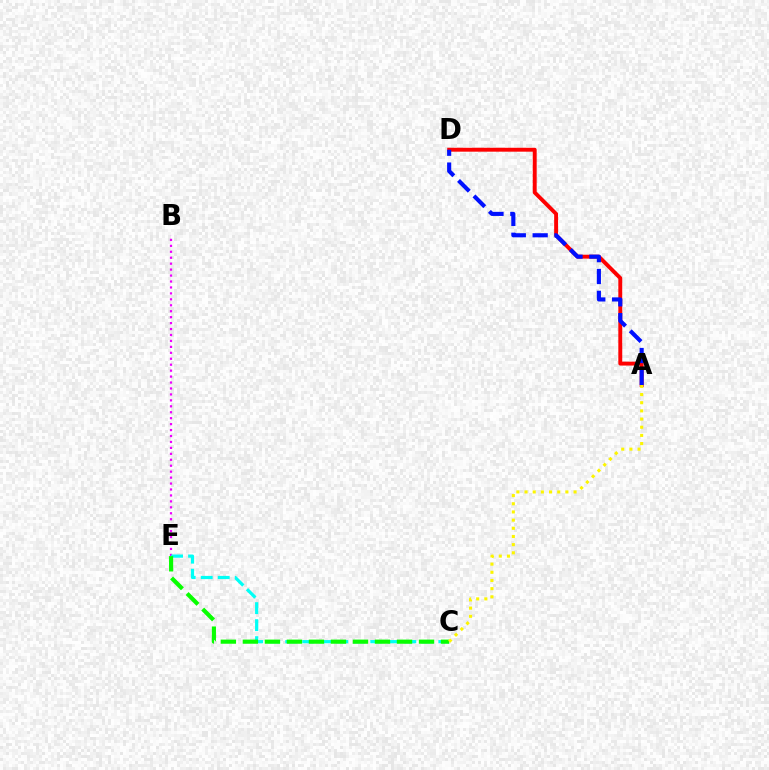{('A', 'D'): [{'color': '#ff0000', 'line_style': 'solid', 'thickness': 2.81}, {'color': '#0010ff', 'line_style': 'dashed', 'thickness': 2.97}], ('B', 'E'): [{'color': '#ee00ff', 'line_style': 'dotted', 'thickness': 1.61}], ('C', 'E'): [{'color': '#00fff6', 'line_style': 'dashed', 'thickness': 2.31}, {'color': '#08ff00', 'line_style': 'dashed', 'thickness': 2.99}], ('A', 'C'): [{'color': '#fcf500', 'line_style': 'dotted', 'thickness': 2.22}]}